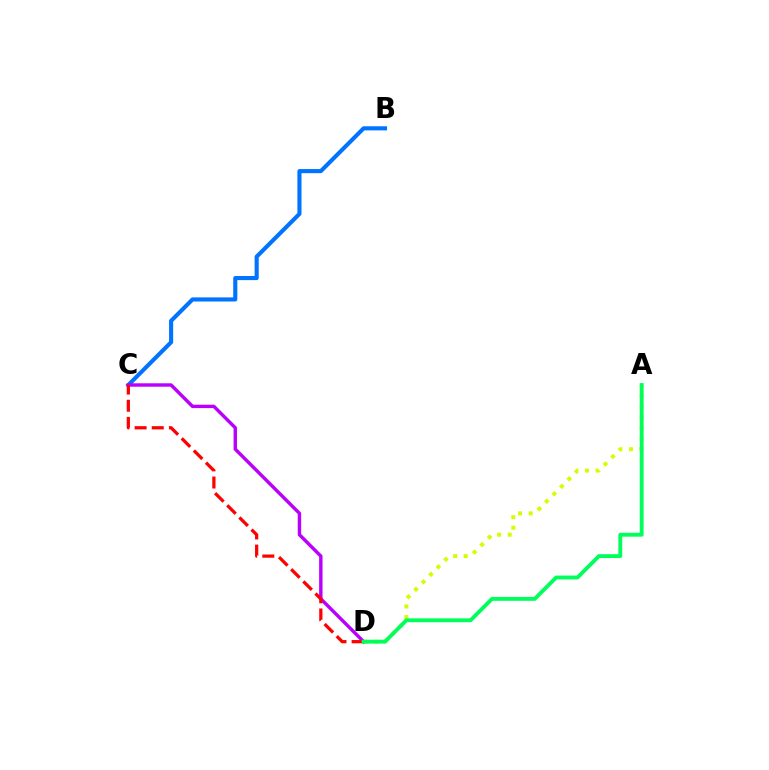{('A', 'D'): [{'color': '#d1ff00', 'line_style': 'dotted', 'thickness': 2.87}, {'color': '#00ff5c', 'line_style': 'solid', 'thickness': 2.79}], ('B', 'C'): [{'color': '#0074ff', 'line_style': 'solid', 'thickness': 2.96}], ('C', 'D'): [{'color': '#b900ff', 'line_style': 'solid', 'thickness': 2.46}, {'color': '#ff0000', 'line_style': 'dashed', 'thickness': 2.33}]}